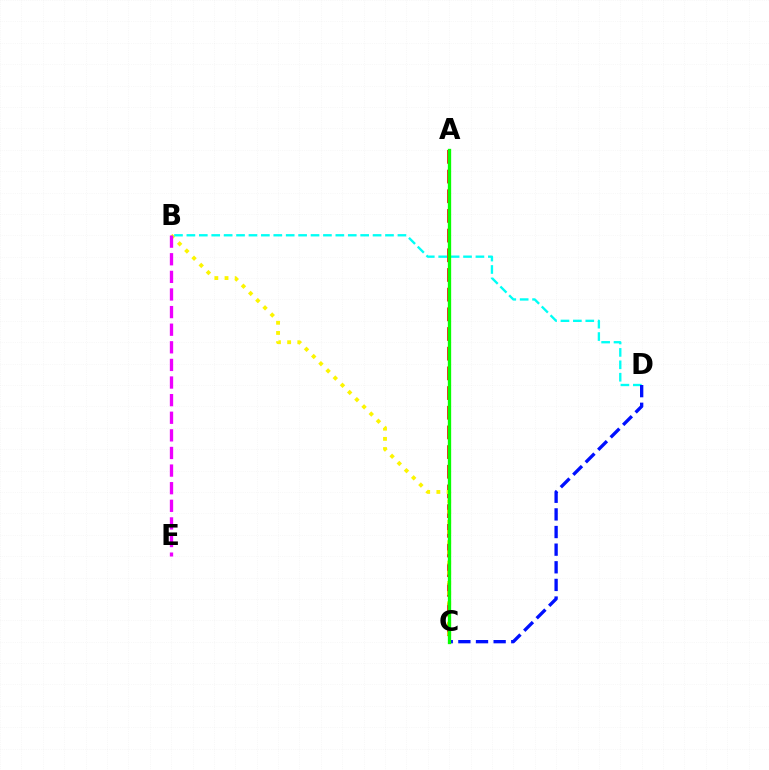{('A', 'C'): [{'color': '#ff0000', 'line_style': 'dashed', 'thickness': 2.67}, {'color': '#08ff00', 'line_style': 'solid', 'thickness': 2.38}], ('B', 'C'): [{'color': '#fcf500', 'line_style': 'dotted', 'thickness': 2.76}], ('B', 'E'): [{'color': '#ee00ff', 'line_style': 'dashed', 'thickness': 2.39}], ('B', 'D'): [{'color': '#00fff6', 'line_style': 'dashed', 'thickness': 1.69}], ('C', 'D'): [{'color': '#0010ff', 'line_style': 'dashed', 'thickness': 2.4}]}